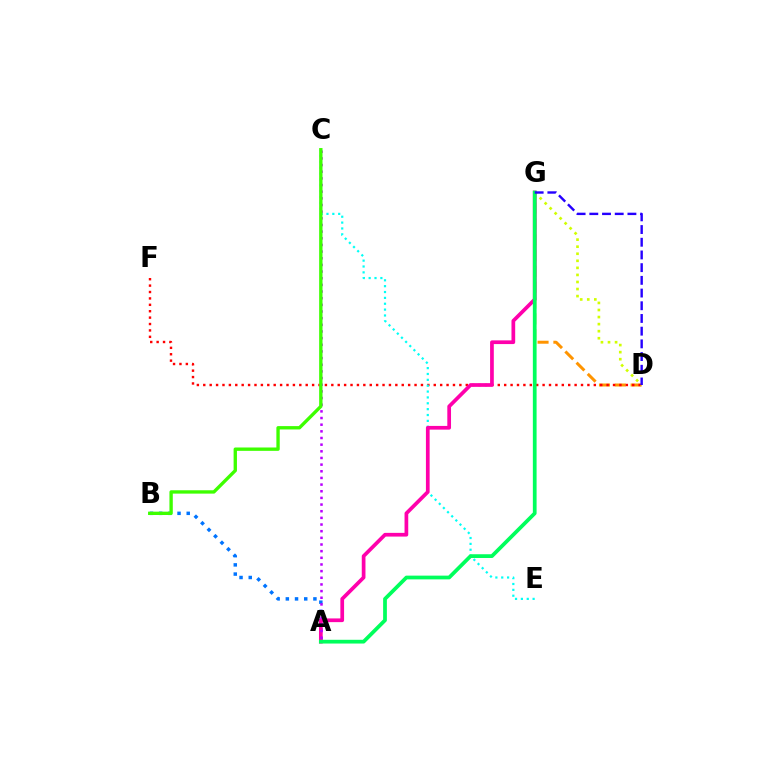{('D', 'G'): [{'color': '#ff9400', 'line_style': 'dashed', 'thickness': 2.15}, {'color': '#d1ff00', 'line_style': 'dotted', 'thickness': 1.92}, {'color': '#2500ff', 'line_style': 'dashed', 'thickness': 1.73}], ('A', 'B'): [{'color': '#0074ff', 'line_style': 'dotted', 'thickness': 2.5}], ('D', 'F'): [{'color': '#ff0000', 'line_style': 'dotted', 'thickness': 1.74}], ('C', 'E'): [{'color': '#00fff6', 'line_style': 'dotted', 'thickness': 1.59}], ('A', 'G'): [{'color': '#ff00ac', 'line_style': 'solid', 'thickness': 2.67}, {'color': '#00ff5c', 'line_style': 'solid', 'thickness': 2.7}], ('A', 'C'): [{'color': '#b900ff', 'line_style': 'dotted', 'thickness': 1.81}], ('B', 'C'): [{'color': '#3dff00', 'line_style': 'solid', 'thickness': 2.41}]}